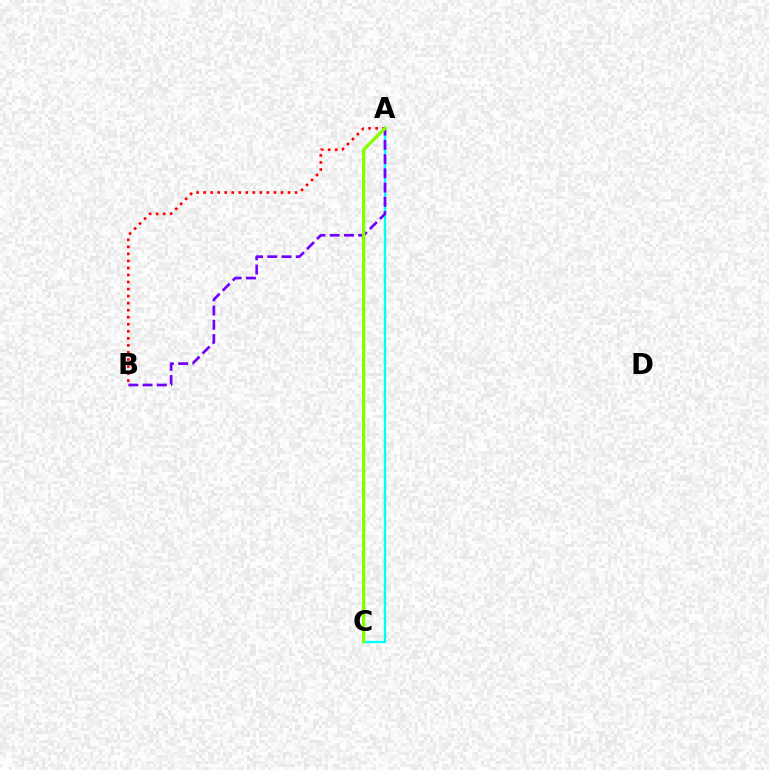{('A', 'C'): [{'color': '#00fff6', 'line_style': 'solid', 'thickness': 1.69}, {'color': '#84ff00', 'line_style': 'solid', 'thickness': 2.33}], ('A', 'B'): [{'color': '#ff0000', 'line_style': 'dotted', 'thickness': 1.91}, {'color': '#7200ff', 'line_style': 'dashed', 'thickness': 1.94}]}